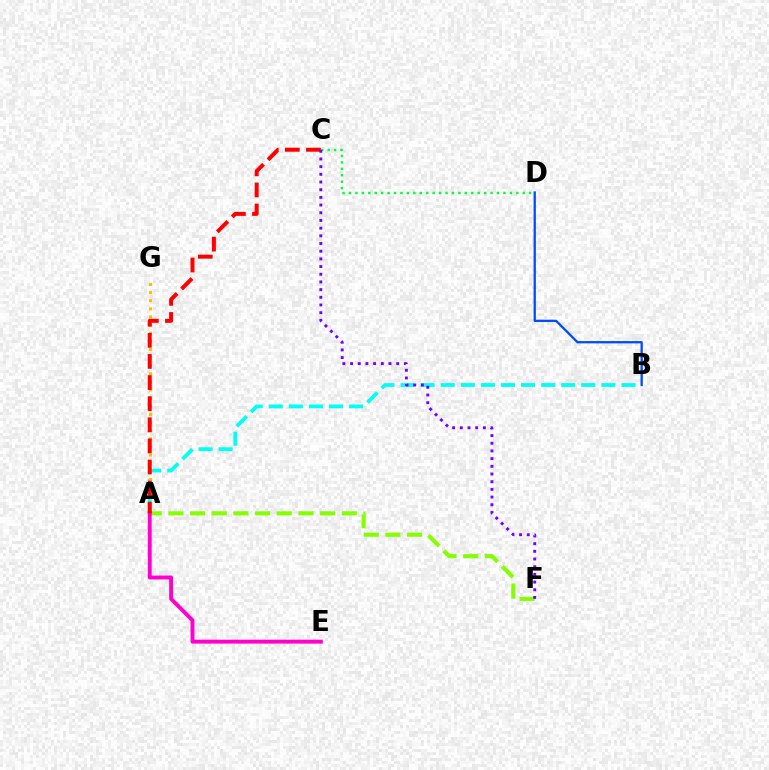{('A', 'F'): [{'color': '#84ff00', 'line_style': 'dashed', 'thickness': 2.94}], ('A', 'B'): [{'color': '#00fff6', 'line_style': 'dashed', 'thickness': 2.73}], ('A', 'G'): [{'color': '#ffbd00', 'line_style': 'dotted', 'thickness': 2.21}], ('A', 'E'): [{'color': '#ff00cf', 'line_style': 'solid', 'thickness': 2.82}], ('C', 'D'): [{'color': '#00ff39', 'line_style': 'dotted', 'thickness': 1.75}], ('A', 'C'): [{'color': '#ff0000', 'line_style': 'dashed', 'thickness': 2.87}], ('C', 'F'): [{'color': '#7200ff', 'line_style': 'dotted', 'thickness': 2.09}], ('B', 'D'): [{'color': '#004bff', 'line_style': 'solid', 'thickness': 1.64}]}